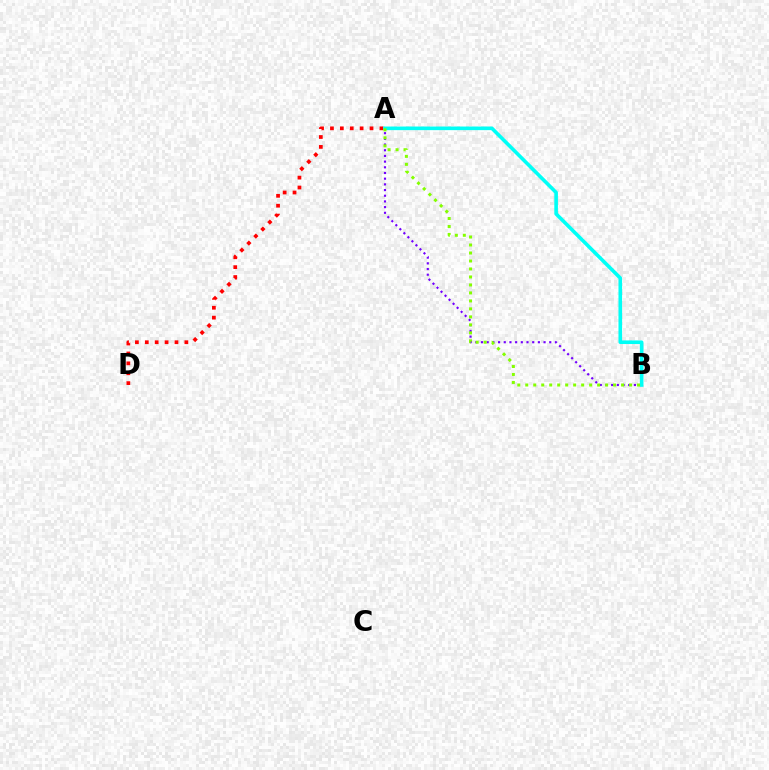{('A', 'D'): [{'color': '#ff0000', 'line_style': 'dotted', 'thickness': 2.69}], ('A', 'B'): [{'color': '#7200ff', 'line_style': 'dotted', 'thickness': 1.55}, {'color': '#00fff6', 'line_style': 'solid', 'thickness': 2.6}, {'color': '#84ff00', 'line_style': 'dotted', 'thickness': 2.17}]}